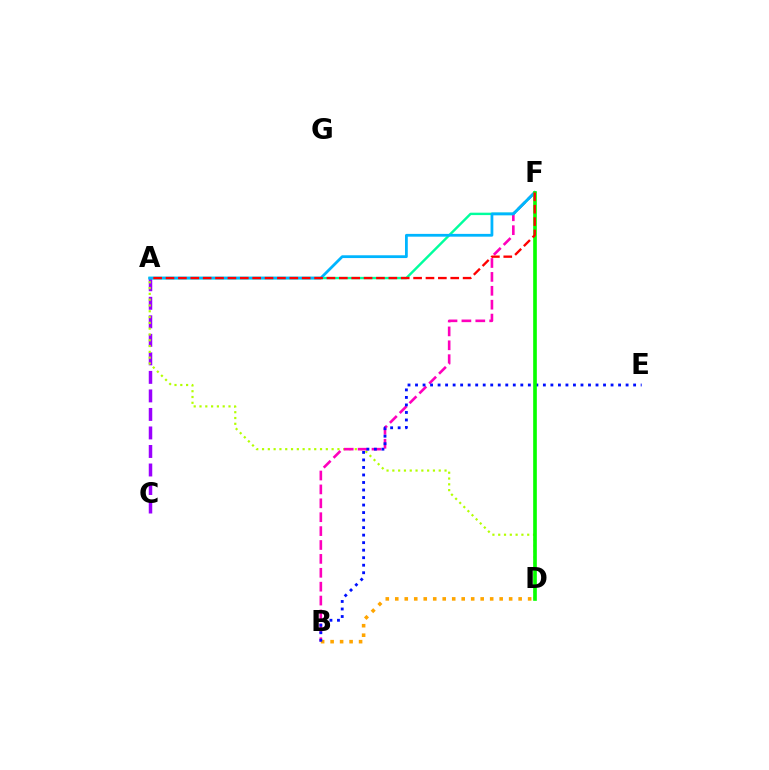{('A', 'C'): [{'color': '#9b00ff', 'line_style': 'dashed', 'thickness': 2.52}], ('A', 'D'): [{'color': '#b3ff00', 'line_style': 'dotted', 'thickness': 1.58}], ('B', 'F'): [{'color': '#ff00bd', 'line_style': 'dashed', 'thickness': 1.89}], ('B', 'D'): [{'color': '#ffa500', 'line_style': 'dotted', 'thickness': 2.58}], ('A', 'F'): [{'color': '#00ff9d', 'line_style': 'solid', 'thickness': 1.74}, {'color': '#00b5ff', 'line_style': 'solid', 'thickness': 2.0}, {'color': '#ff0000', 'line_style': 'dashed', 'thickness': 1.68}], ('B', 'E'): [{'color': '#0010ff', 'line_style': 'dotted', 'thickness': 2.04}], ('D', 'F'): [{'color': '#08ff00', 'line_style': 'solid', 'thickness': 2.63}]}